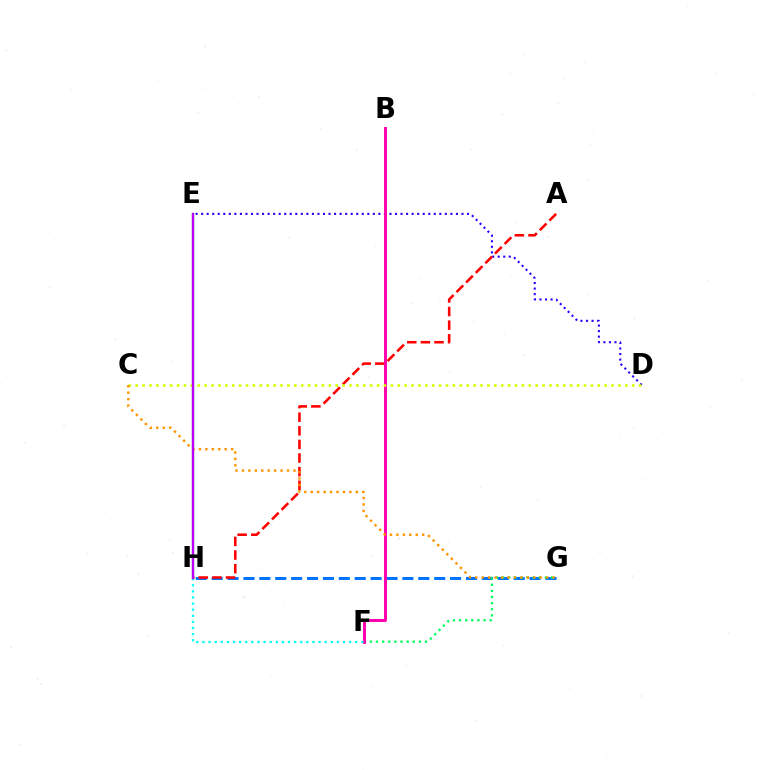{('G', 'H'): [{'color': '#0074ff', 'line_style': 'dashed', 'thickness': 2.16}], ('D', 'E'): [{'color': '#2500ff', 'line_style': 'dotted', 'thickness': 1.51}], ('A', 'H'): [{'color': '#ff0000', 'line_style': 'dashed', 'thickness': 1.85}], ('F', 'G'): [{'color': '#00ff5c', 'line_style': 'dotted', 'thickness': 1.66}], ('B', 'F'): [{'color': '#ff00ac', 'line_style': 'solid', 'thickness': 2.13}], ('F', 'H'): [{'color': '#00fff6', 'line_style': 'dotted', 'thickness': 1.66}], ('C', 'D'): [{'color': '#d1ff00', 'line_style': 'dotted', 'thickness': 1.87}], ('E', 'H'): [{'color': '#3dff00', 'line_style': 'solid', 'thickness': 1.59}, {'color': '#b900ff', 'line_style': 'solid', 'thickness': 1.7}], ('C', 'G'): [{'color': '#ff9400', 'line_style': 'dotted', 'thickness': 1.75}]}